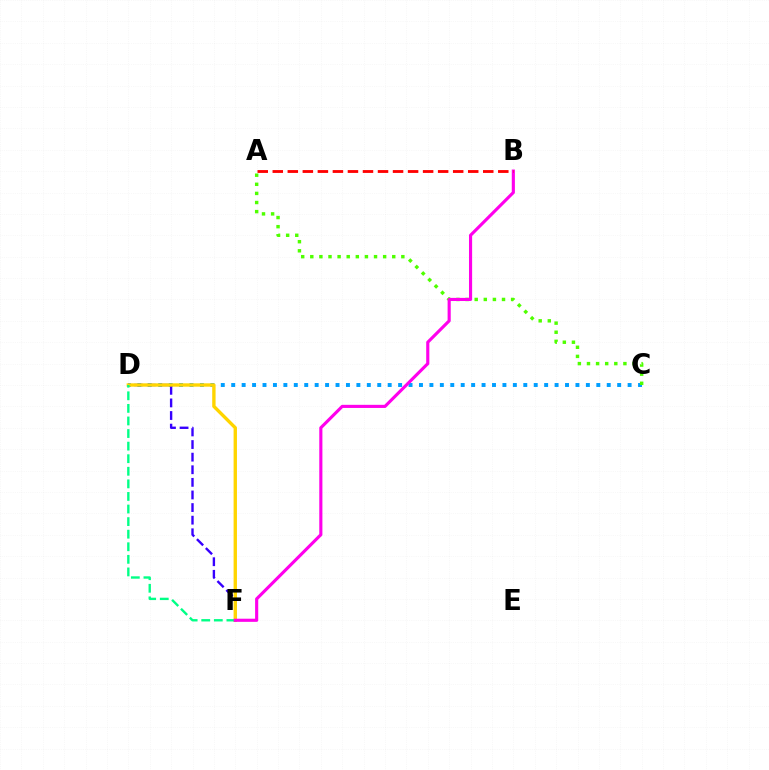{('C', 'D'): [{'color': '#009eff', 'line_style': 'dotted', 'thickness': 2.83}], ('D', 'F'): [{'color': '#3700ff', 'line_style': 'dashed', 'thickness': 1.71}, {'color': '#ffd500', 'line_style': 'solid', 'thickness': 2.42}, {'color': '#00ff86', 'line_style': 'dashed', 'thickness': 1.71}], ('A', 'C'): [{'color': '#4fff00', 'line_style': 'dotted', 'thickness': 2.47}], ('B', 'F'): [{'color': '#ff00ed', 'line_style': 'solid', 'thickness': 2.25}], ('A', 'B'): [{'color': '#ff0000', 'line_style': 'dashed', 'thickness': 2.04}]}